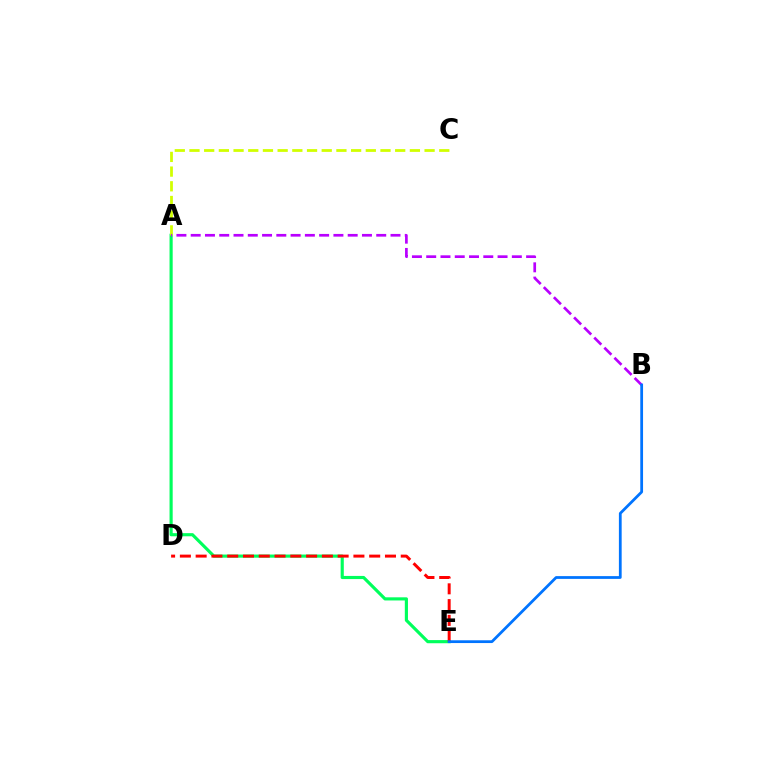{('A', 'E'): [{'color': '#00ff5c', 'line_style': 'solid', 'thickness': 2.26}], ('A', 'C'): [{'color': '#d1ff00', 'line_style': 'dashed', 'thickness': 2.0}], ('D', 'E'): [{'color': '#ff0000', 'line_style': 'dashed', 'thickness': 2.14}], ('A', 'B'): [{'color': '#b900ff', 'line_style': 'dashed', 'thickness': 1.94}], ('B', 'E'): [{'color': '#0074ff', 'line_style': 'solid', 'thickness': 1.99}]}